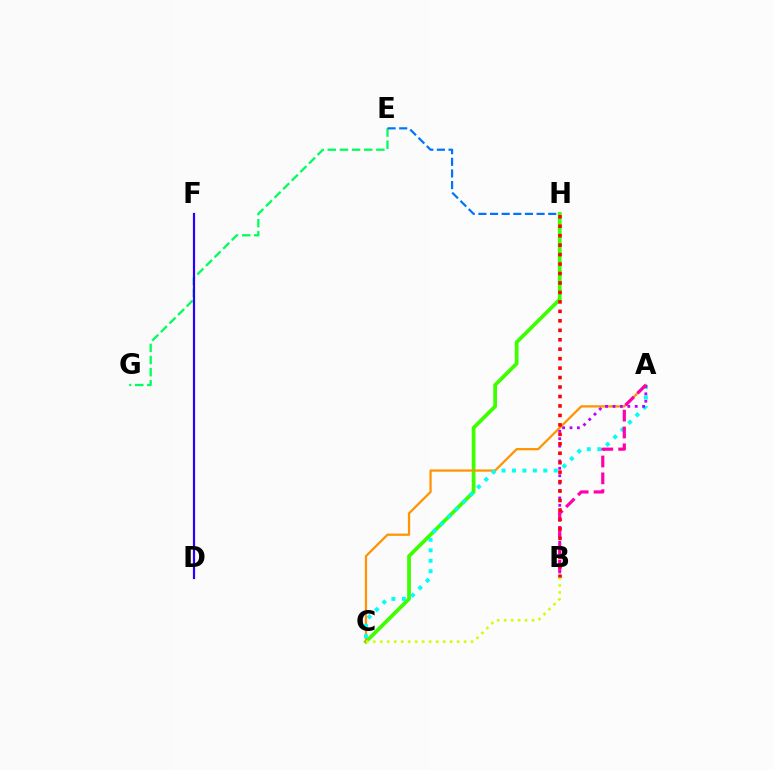{('C', 'H'): [{'color': '#3dff00', 'line_style': 'solid', 'thickness': 2.7}], ('A', 'C'): [{'color': '#ff9400', 'line_style': 'solid', 'thickness': 1.63}, {'color': '#00fff6', 'line_style': 'dotted', 'thickness': 2.84}], ('E', 'G'): [{'color': '#00ff5c', 'line_style': 'dashed', 'thickness': 1.65}], ('D', 'F'): [{'color': '#2500ff', 'line_style': 'solid', 'thickness': 1.58}], ('E', 'H'): [{'color': '#0074ff', 'line_style': 'dashed', 'thickness': 1.58}], ('A', 'B'): [{'color': '#b900ff', 'line_style': 'dotted', 'thickness': 2.01}, {'color': '#ff00ac', 'line_style': 'dashed', 'thickness': 2.29}], ('B', 'H'): [{'color': '#ff0000', 'line_style': 'dotted', 'thickness': 2.57}], ('B', 'C'): [{'color': '#d1ff00', 'line_style': 'dotted', 'thickness': 1.9}]}